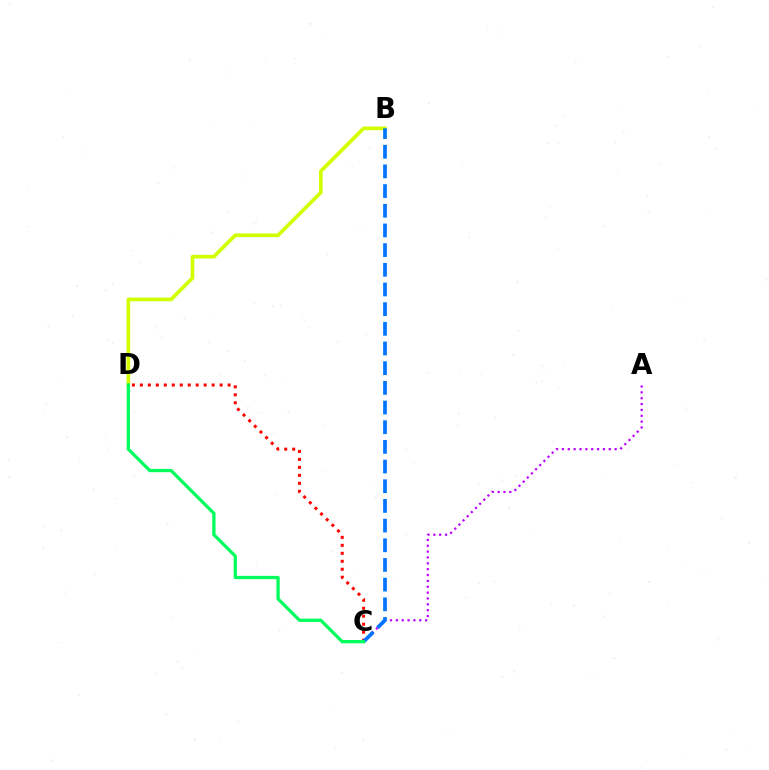{('B', 'D'): [{'color': '#d1ff00', 'line_style': 'solid', 'thickness': 2.64}], ('A', 'C'): [{'color': '#b900ff', 'line_style': 'dotted', 'thickness': 1.59}], ('C', 'D'): [{'color': '#ff0000', 'line_style': 'dotted', 'thickness': 2.17}, {'color': '#00ff5c', 'line_style': 'solid', 'thickness': 2.36}], ('B', 'C'): [{'color': '#0074ff', 'line_style': 'dashed', 'thickness': 2.67}]}